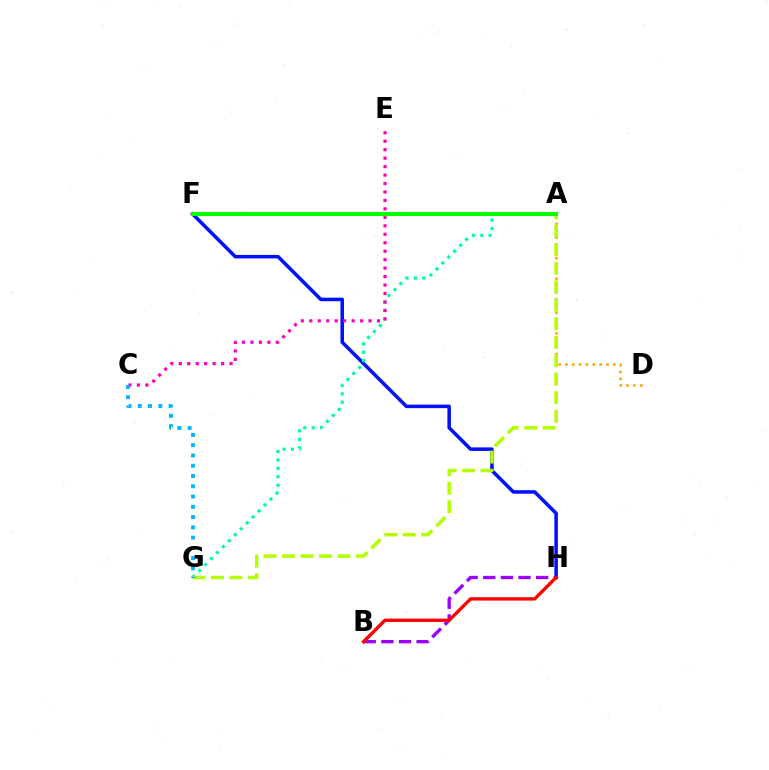{('B', 'H'): [{'color': '#9b00ff', 'line_style': 'dashed', 'thickness': 2.39}, {'color': '#ff0000', 'line_style': 'solid', 'thickness': 2.41}], ('A', 'D'): [{'color': '#ffa500', 'line_style': 'dotted', 'thickness': 1.86}], ('F', 'H'): [{'color': '#0010ff', 'line_style': 'solid', 'thickness': 2.54}], ('A', 'G'): [{'color': '#00ff9d', 'line_style': 'dotted', 'thickness': 2.28}, {'color': '#b3ff00', 'line_style': 'dashed', 'thickness': 2.51}], ('C', 'E'): [{'color': '#ff00bd', 'line_style': 'dotted', 'thickness': 2.3}], ('C', 'G'): [{'color': '#00b5ff', 'line_style': 'dotted', 'thickness': 2.79}], ('A', 'F'): [{'color': '#08ff00', 'line_style': 'solid', 'thickness': 2.95}]}